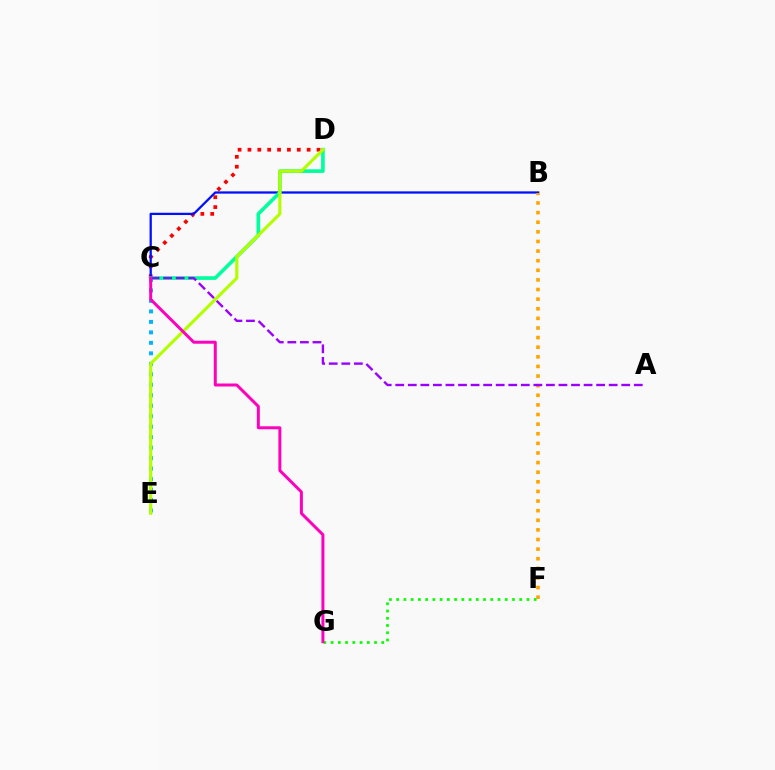{('C', 'D'): [{'color': '#ff0000', 'line_style': 'dotted', 'thickness': 2.68}, {'color': '#00ff9d', 'line_style': 'solid', 'thickness': 2.63}], ('B', 'C'): [{'color': '#0010ff', 'line_style': 'solid', 'thickness': 1.64}], ('F', 'G'): [{'color': '#08ff00', 'line_style': 'dotted', 'thickness': 1.97}], ('C', 'E'): [{'color': '#00b5ff', 'line_style': 'dotted', 'thickness': 2.85}], ('B', 'F'): [{'color': '#ffa500', 'line_style': 'dotted', 'thickness': 2.61}], ('A', 'C'): [{'color': '#9b00ff', 'line_style': 'dashed', 'thickness': 1.71}], ('D', 'E'): [{'color': '#b3ff00', 'line_style': 'solid', 'thickness': 2.27}], ('C', 'G'): [{'color': '#ff00bd', 'line_style': 'solid', 'thickness': 2.15}]}